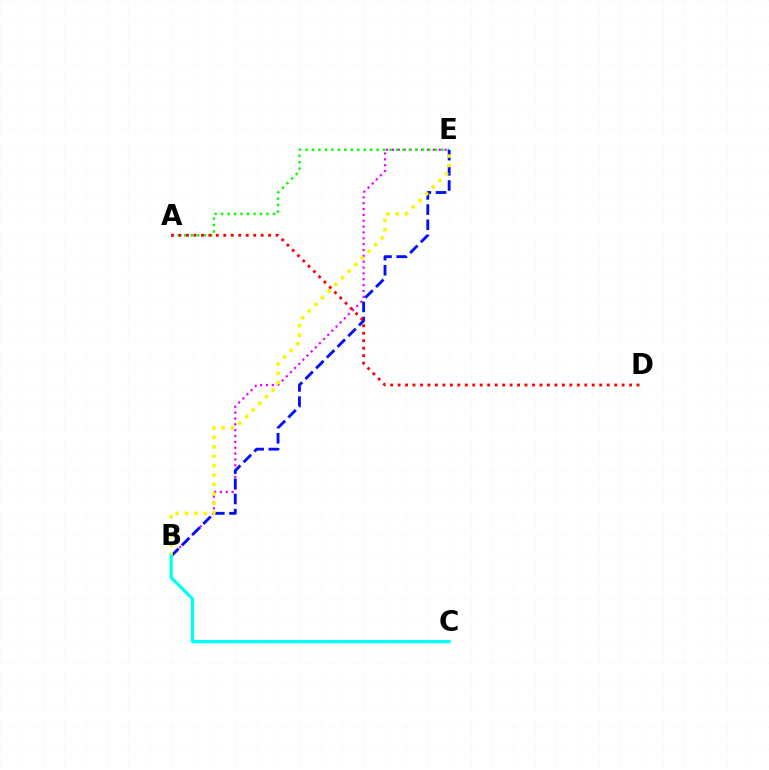{('B', 'E'): [{'color': '#ee00ff', 'line_style': 'dotted', 'thickness': 1.59}, {'color': '#0010ff', 'line_style': 'dashed', 'thickness': 2.06}, {'color': '#fcf500', 'line_style': 'dotted', 'thickness': 2.55}], ('A', 'E'): [{'color': '#08ff00', 'line_style': 'dotted', 'thickness': 1.76}], ('B', 'C'): [{'color': '#00fff6', 'line_style': 'solid', 'thickness': 2.33}], ('A', 'D'): [{'color': '#ff0000', 'line_style': 'dotted', 'thickness': 2.03}]}